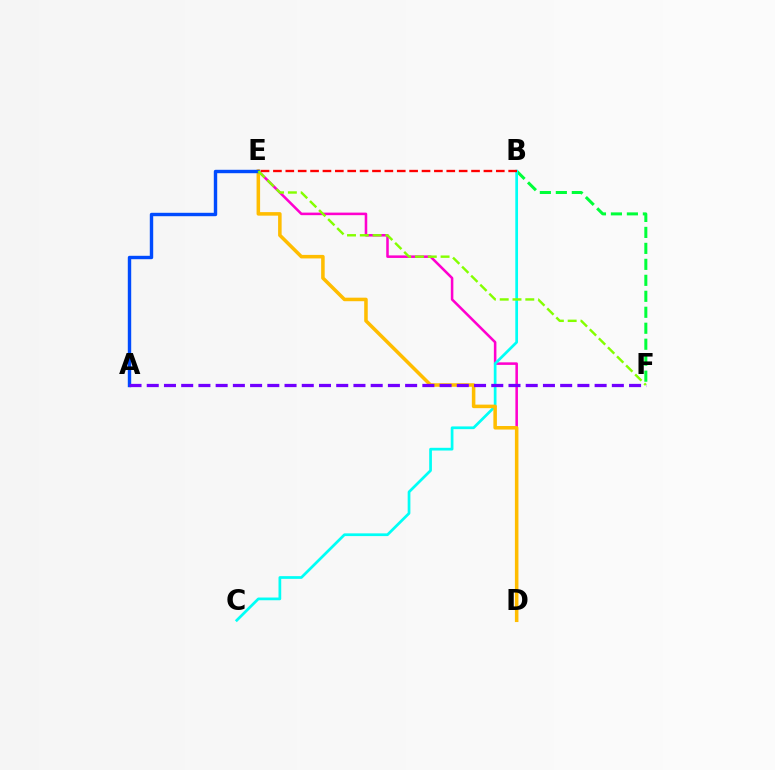{('B', 'F'): [{'color': '#00ff39', 'line_style': 'dashed', 'thickness': 2.17}], ('D', 'E'): [{'color': '#ff00cf', 'line_style': 'solid', 'thickness': 1.84}, {'color': '#ffbd00', 'line_style': 'solid', 'thickness': 2.55}], ('B', 'C'): [{'color': '#00fff6', 'line_style': 'solid', 'thickness': 1.96}], ('A', 'E'): [{'color': '#004bff', 'line_style': 'solid', 'thickness': 2.45}], ('A', 'F'): [{'color': '#7200ff', 'line_style': 'dashed', 'thickness': 2.34}], ('B', 'E'): [{'color': '#ff0000', 'line_style': 'dashed', 'thickness': 1.68}], ('E', 'F'): [{'color': '#84ff00', 'line_style': 'dashed', 'thickness': 1.74}]}